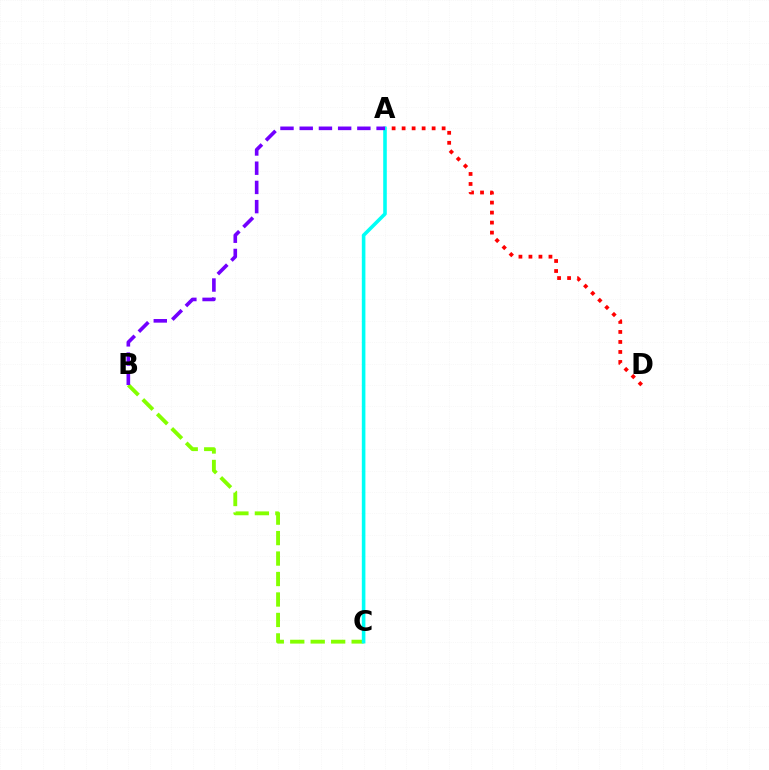{('A', 'D'): [{'color': '#ff0000', 'line_style': 'dotted', 'thickness': 2.72}], ('B', 'C'): [{'color': '#84ff00', 'line_style': 'dashed', 'thickness': 2.78}], ('A', 'C'): [{'color': '#00fff6', 'line_style': 'solid', 'thickness': 2.58}], ('A', 'B'): [{'color': '#7200ff', 'line_style': 'dashed', 'thickness': 2.61}]}